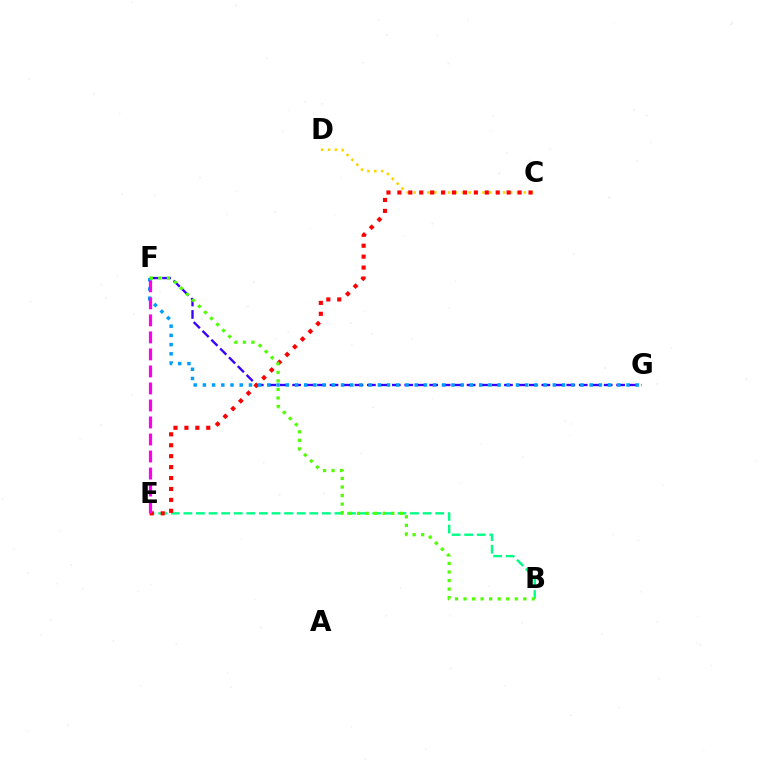{('F', 'G'): [{'color': '#3700ff', 'line_style': 'dashed', 'thickness': 1.69}, {'color': '#009eff', 'line_style': 'dotted', 'thickness': 2.5}], ('B', 'E'): [{'color': '#00ff86', 'line_style': 'dashed', 'thickness': 1.71}], ('C', 'D'): [{'color': '#ffd500', 'line_style': 'dotted', 'thickness': 1.87}], ('C', 'E'): [{'color': '#ff0000', 'line_style': 'dotted', 'thickness': 2.97}], ('E', 'F'): [{'color': '#ff00ed', 'line_style': 'dashed', 'thickness': 2.31}], ('B', 'F'): [{'color': '#4fff00', 'line_style': 'dotted', 'thickness': 2.32}]}